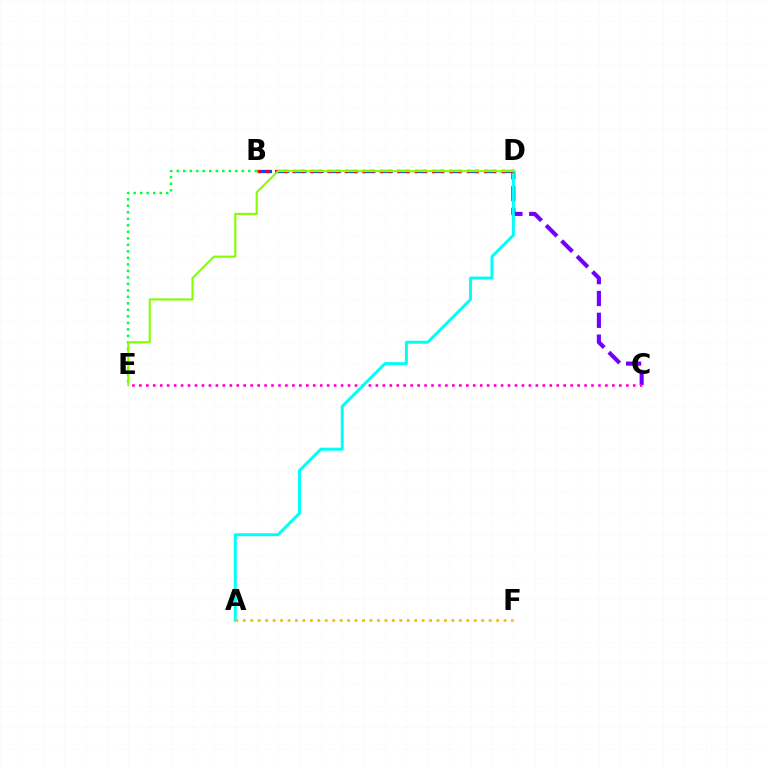{('B', 'E'): [{'color': '#00ff39', 'line_style': 'dotted', 'thickness': 1.77}], ('B', 'D'): [{'color': '#004bff', 'line_style': 'dashed', 'thickness': 2.34}, {'color': '#ff0000', 'line_style': 'dotted', 'thickness': 2.37}], ('C', 'D'): [{'color': '#7200ff', 'line_style': 'dashed', 'thickness': 2.97}], ('C', 'E'): [{'color': '#ff00cf', 'line_style': 'dotted', 'thickness': 1.89}], ('A', 'D'): [{'color': '#00fff6', 'line_style': 'solid', 'thickness': 2.15}], ('D', 'E'): [{'color': '#84ff00', 'line_style': 'solid', 'thickness': 1.52}], ('A', 'F'): [{'color': '#ffbd00', 'line_style': 'dotted', 'thickness': 2.02}]}